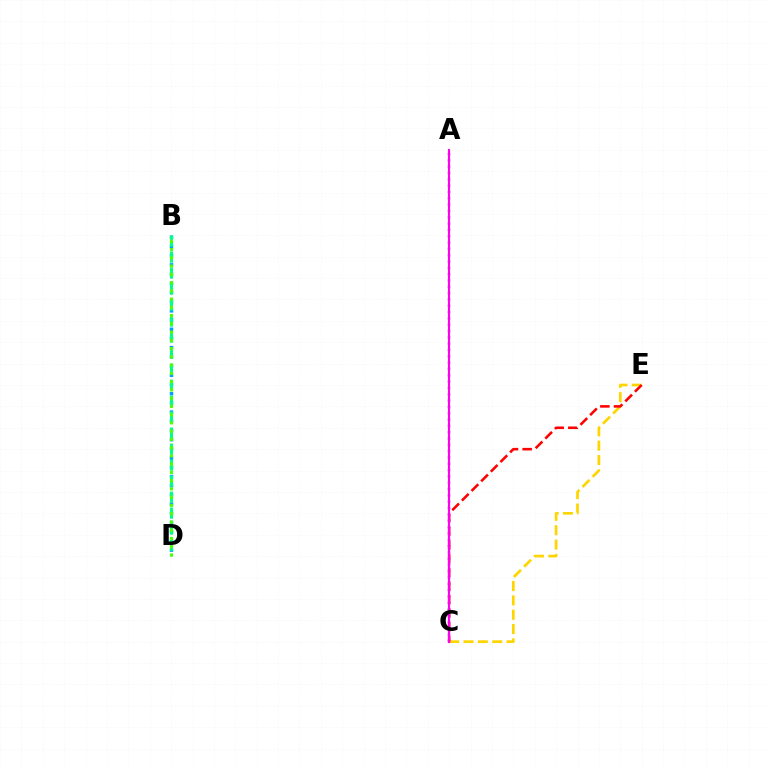{('B', 'D'): [{'color': '#009eff', 'line_style': 'dotted', 'thickness': 2.5}, {'color': '#00ff86', 'line_style': 'dashed', 'thickness': 2.17}, {'color': '#4fff00', 'line_style': 'dotted', 'thickness': 2.24}], ('A', 'C'): [{'color': '#3700ff', 'line_style': 'dotted', 'thickness': 1.72}, {'color': '#ff00ed', 'line_style': 'solid', 'thickness': 1.54}], ('C', 'E'): [{'color': '#ffd500', 'line_style': 'dashed', 'thickness': 1.95}, {'color': '#ff0000', 'line_style': 'dashed', 'thickness': 1.85}]}